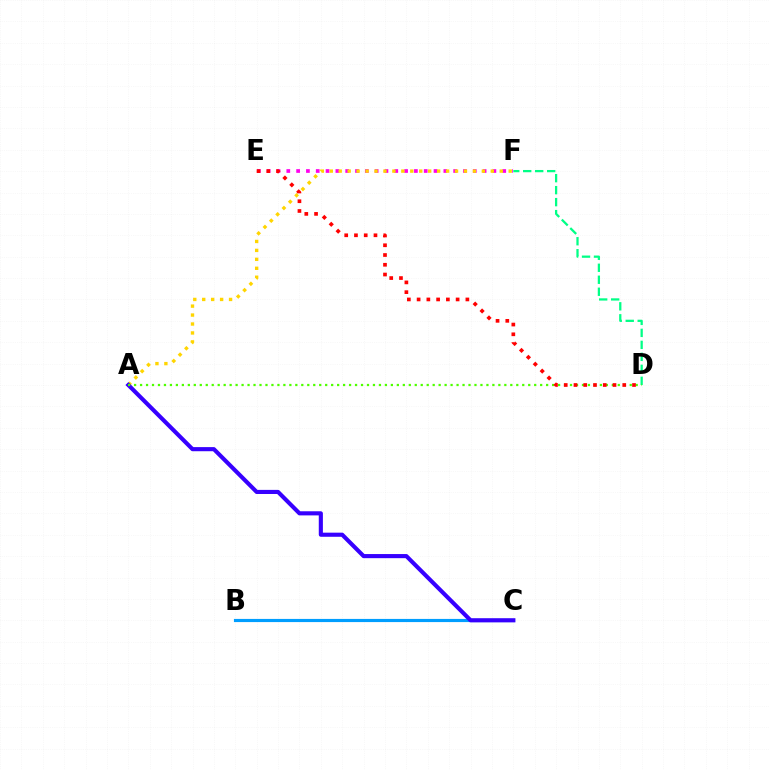{('E', 'F'): [{'color': '#ff00ed', 'line_style': 'dotted', 'thickness': 2.67}], ('D', 'F'): [{'color': '#00ff86', 'line_style': 'dashed', 'thickness': 1.63}], ('A', 'F'): [{'color': '#ffd500', 'line_style': 'dotted', 'thickness': 2.43}], ('B', 'C'): [{'color': '#009eff', 'line_style': 'solid', 'thickness': 2.28}], ('A', 'C'): [{'color': '#3700ff', 'line_style': 'solid', 'thickness': 2.96}], ('A', 'D'): [{'color': '#4fff00', 'line_style': 'dotted', 'thickness': 1.62}], ('D', 'E'): [{'color': '#ff0000', 'line_style': 'dotted', 'thickness': 2.65}]}